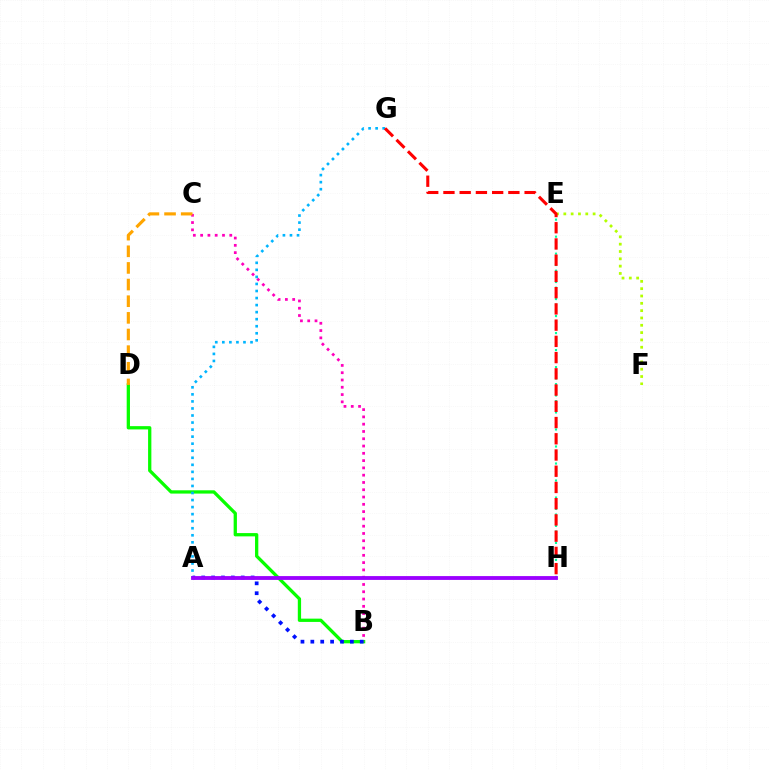{('E', 'F'): [{'color': '#b3ff00', 'line_style': 'dotted', 'thickness': 1.99}], ('E', 'H'): [{'color': '#00ff9d', 'line_style': 'dotted', 'thickness': 1.54}], ('B', 'D'): [{'color': '#08ff00', 'line_style': 'solid', 'thickness': 2.36}], ('B', 'C'): [{'color': '#ff00bd', 'line_style': 'dotted', 'thickness': 1.98}], ('A', 'G'): [{'color': '#00b5ff', 'line_style': 'dotted', 'thickness': 1.91}], ('A', 'B'): [{'color': '#0010ff', 'line_style': 'dotted', 'thickness': 2.69}], ('G', 'H'): [{'color': '#ff0000', 'line_style': 'dashed', 'thickness': 2.21}], ('A', 'H'): [{'color': '#9b00ff', 'line_style': 'solid', 'thickness': 2.75}], ('C', 'D'): [{'color': '#ffa500', 'line_style': 'dashed', 'thickness': 2.26}]}